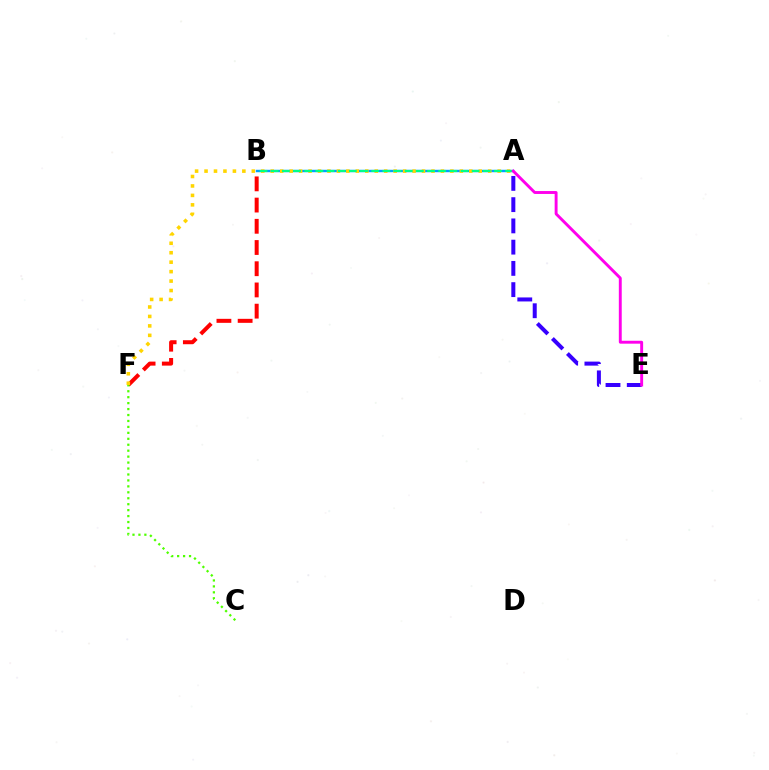{('A', 'B'): [{'color': '#009eff', 'line_style': 'solid', 'thickness': 1.74}, {'color': '#00ff86', 'line_style': 'dashed', 'thickness': 1.52}], ('B', 'F'): [{'color': '#ff0000', 'line_style': 'dashed', 'thickness': 2.88}], ('A', 'F'): [{'color': '#ffd500', 'line_style': 'dotted', 'thickness': 2.57}], ('C', 'F'): [{'color': '#4fff00', 'line_style': 'dotted', 'thickness': 1.62}], ('A', 'E'): [{'color': '#3700ff', 'line_style': 'dashed', 'thickness': 2.89}, {'color': '#ff00ed', 'line_style': 'solid', 'thickness': 2.09}]}